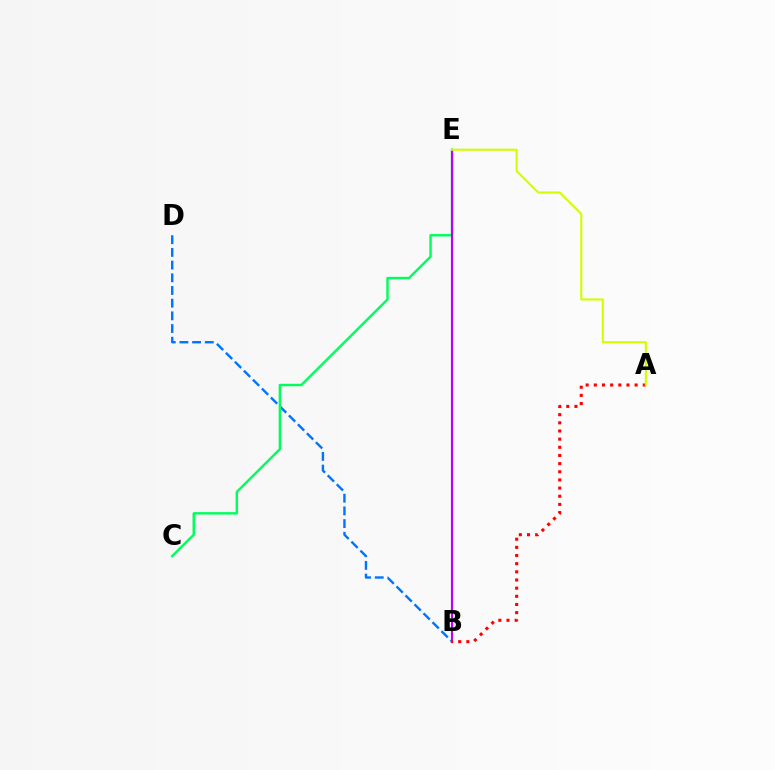{('B', 'D'): [{'color': '#0074ff', 'line_style': 'dashed', 'thickness': 1.72}], ('C', 'E'): [{'color': '#00ff5c', 'line_style': 'solid', 'thickness': 1.75}], ('B', 'E'): [{'color': '#b900ff', 'line_style': 'solid', 'thickness': 1.54}], ('A', 'B'): [{'color': '#ff0000', 'line_style': 'dotted', 'thickness': 2.22}], ('A', 'E'): [{'color': '#d1ff00', 'line_style': 'solid', 'thickness': 1.52}]}